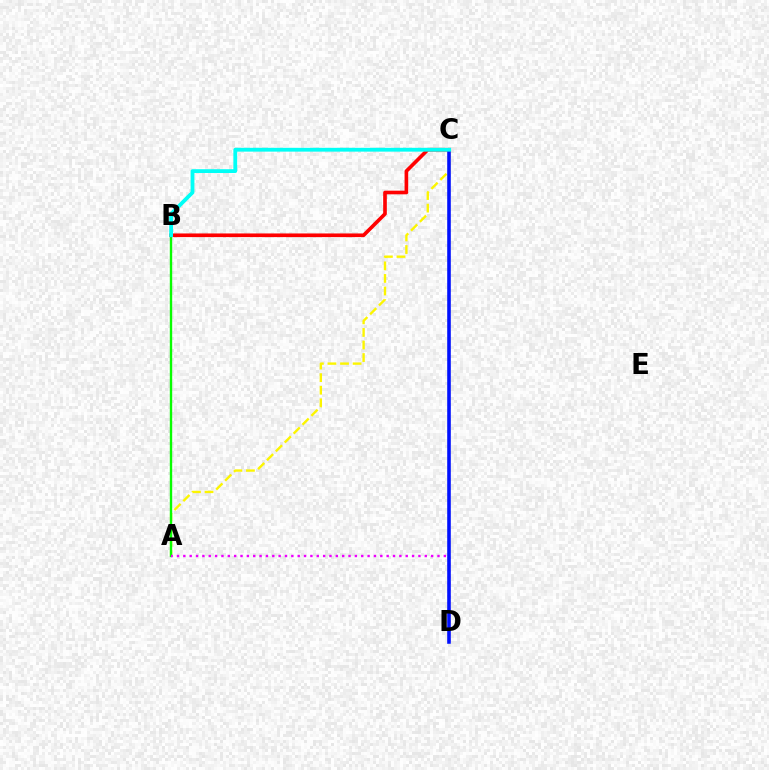{('A', 'C'): [{'color': '#fcf500', 'line_style': 'dashed', 'thickness': 1.71}], ('A', 'B'): [{'color': '#08ff00', 'line_style': 'solid', 'thickness': 1.72}], ('B', 'C'): [{'color': '#ff0000', 'line_style': 'solid', 'thickness': 2.63}, {'color': '#00fff6', 'line_style': 'solid', 'thickness': 2.74}], ('A', 'D'): [{'color': '#ee00ff', 'line_style': 'dotted', 'thickness': 1.73}], ('C', 'D'): [{'color': '#0010ff', 'line_style': 'solid', 'thickness': 2.58}]}